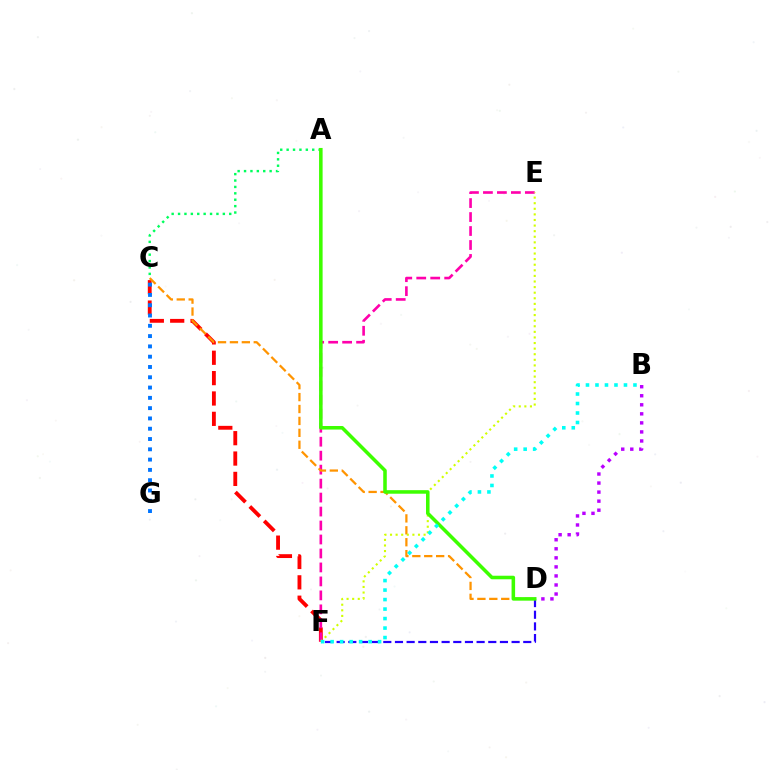{('C', 'F'): [{'color': '#ff0000', 'line_style': 'dashed', 'thickness': 2.77}], ('B', 'D'): [{'color': '#b900ff', 'line_style': 'dotted', 'thickness': 2.46}], ('D', 'F'): [{'color': '#2500ff', 'line_style': 'dashed', 'thickness': 1.58}], ('E', 'F'): [{'color': '#ff00ac', 'line_style': 'dashed', 'thickness': 1.9}, {'color': '#d1ff00', 'line_style': 'dotted', 'thickness': 1.52}], ('A', 'C'): [{'color': '#00ff5c', 'line_style': 'dotted', 'thickness': 1.74}], ('C', 'D'): [{'color': '#ff9400', 'line_style': 'dashed', 'thickness': 1.62}], ('A', 'D'): [{'color': '#3dff00', 'line_style': 'solid', 'thickness': 2.55}], ('B', 'F'): [{'color': '#00fff6', 'line_style': 'dotted', 'thickness': 2.58}], ('C', 'G'): [{'color': '#0074ff', 'line_style': 'dotted', 'thickness': 2.8}]}